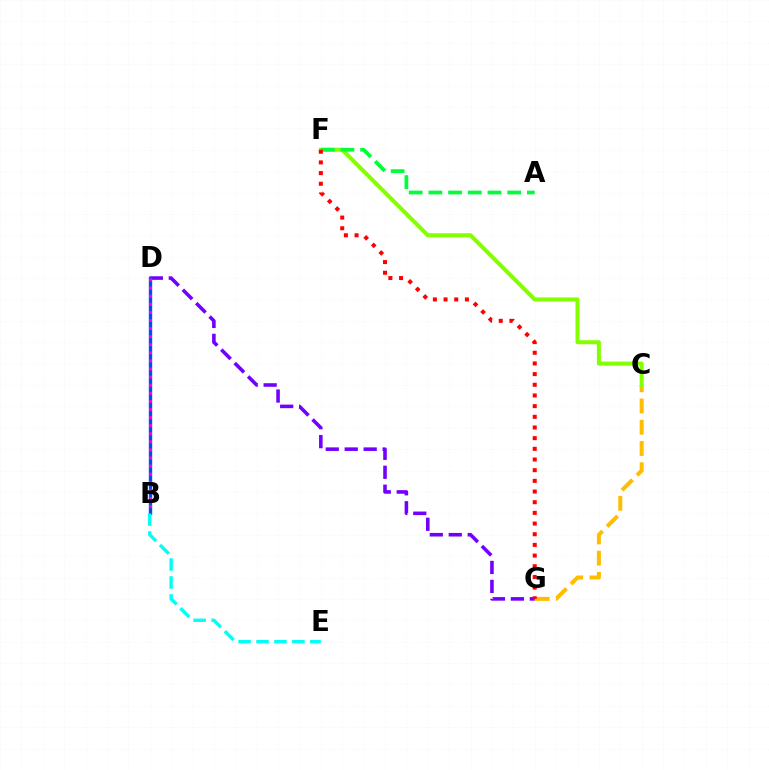{('C', 'G'): [{'color': '#ffbd00', 'line_style': 'dashed', 'thickness': 2.88}], ('D', 'G'): [{'color': '#7200ff', 'line_style': 'dashed', 'thickness': 2.58}], ('B', 'D'): [{'color': '#004bff', 'line_style': 'solid', 'thickness': 2.41}, {'color': '#ff00cf', 'line_style': 'dotted', 'thickness': 2.2}], ('B', 'E'): [{'color': '#00fff6', 'line_style': 'dashed', 'thickness': 2.44}], ('C', 'F'): [{'color': '#84ff00', 'line_style': 'solid', 'thickness': 2.9}], ('A', 'F'): [{'color': '#00ff39', 'line_style': 'dashed', 'thickness': 2.68}], ('F', 'G'): [{'color': '#ff0000', 'line_style': 'dotted', 'thickness': 2.9}]}